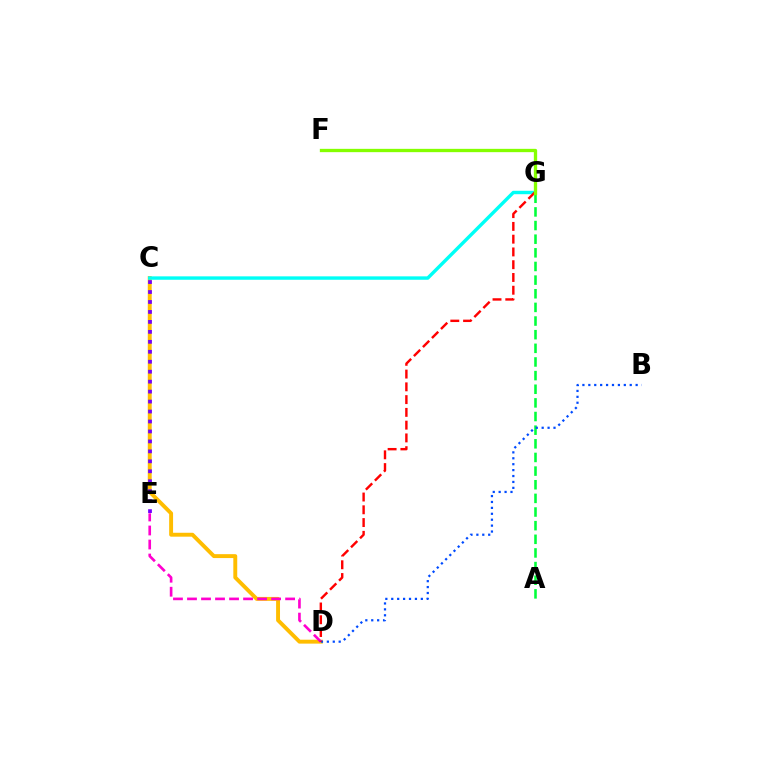{('C', 'D'): [{'color': '#ffbd00', 'line_style': 'solid', 'thickness': 2.82}], ('D', 'E'): [{'color': '#ff00cf', 'line_style': 'dashed', 'thickness': 1.9}], ('C', 'E'): [{'color': '#7200ff', 'line_style': 'dotted', 'thickness': 2.71}], ('C', 'G'): [{'color': '#00fff6', 'line_style': 'solid', 'thickness': 2.46}], ('A', 'G'): [{'color': '#00ff39', 'line_style': 'dashed', 'thickness': 1.85}], ('B', 'D'): [{'color': '#004bff', 'line_style': 'dotted', 'thickness': 1.61}], ('D', 'G'): [{'color': '#ff0000', 'line_style': 'dashed', 'thickness': 1.73}], ('F', 'G'): [{'color': '#84ff00', 'line_style': 'solid', 'thickness': 2.39}]}